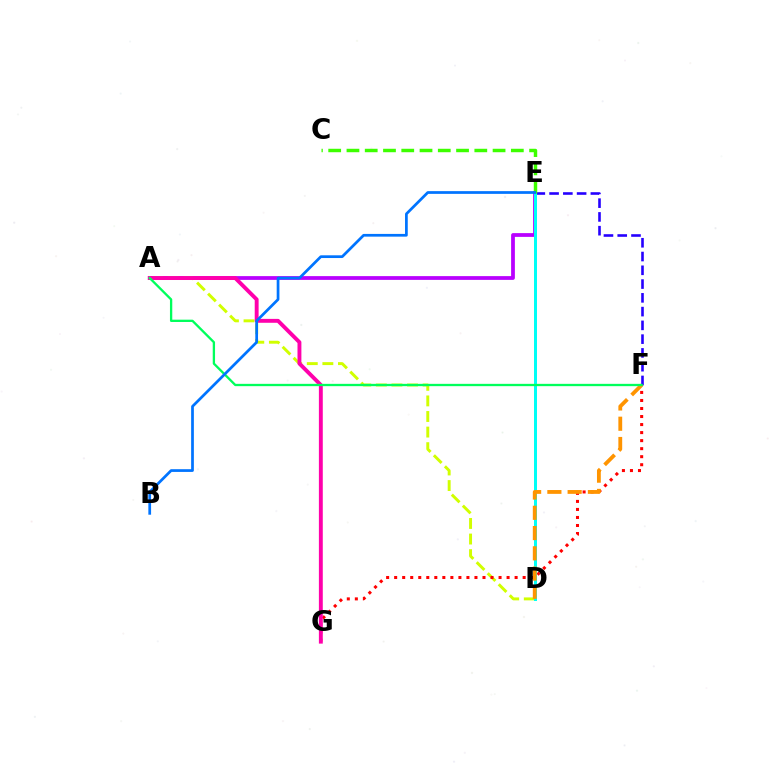{('A', 'E'): [{'color': '#b900ff', 'line_style': 'solid', 'thickness': 2.71}], ('A', 'D'): [{'color': '#d1ff00', 'line_style': 'dashed', 'thickness': 2.12}], ('E', 'F'): [{'color': '#2500ff', 'line_style': 'dashed', 'thickness': 1.87}], ('F', 'G'): [{'color': '#ff0000', 'line_style': 'dotted', 'thickness': 2.18}], ('D', 'E'): [{'color': '#00fff6', 'line_style': 'solid', 'thickness': 2.16}], ('D', 'F'): [{'color': '#ff9400', 'line_style': 'dashed', 'thickness': 2.75}], ('C', 'E'): [{'color': '#3dff00', 'line_style': 'dashed', 'thickness': 2.48}], ('A', 'G'): [{'color': '#ff00ac', 'line_style': 'solid', 'thickness': 2.81}], ('A', 'F'): [{'color': '#00ff5c', 'line_style': 'solid', 'thickness': 1.66}], ('B', 'E'): [{'color': '#0074ff', 'line_style': 'solid', 'thickness': 1.97}]}